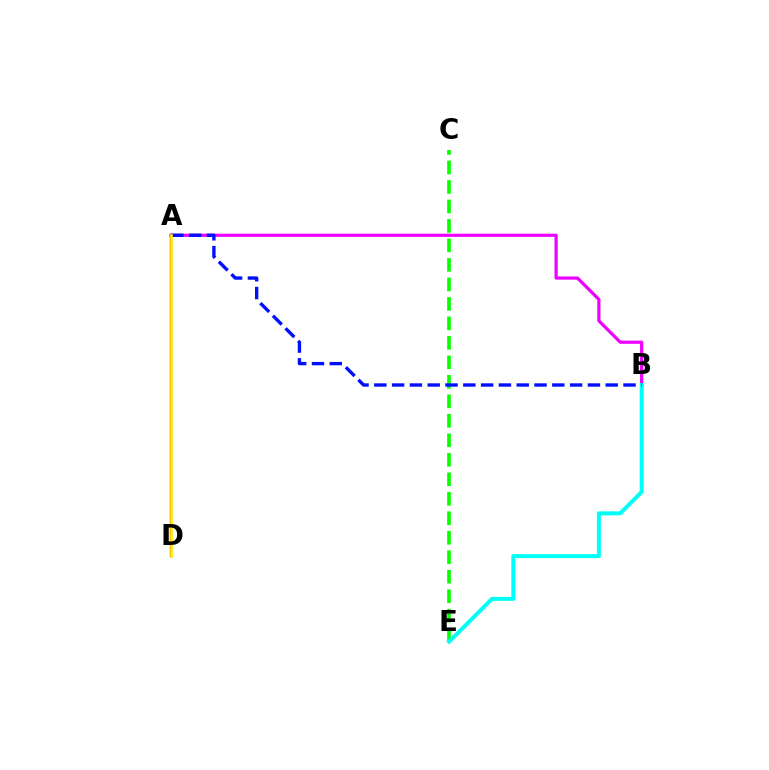{('A', 'B'): [{'color': '#ee00ff', 'line_style': 'solid', 'thickness': 2.29}, {'color': '#0010ff', 'line_style': 'dashed', 'thickness': 2.42}], ('A', 'D'): [{'color': '#ff0000', 'line_style': 'solid', 'thickness': 1.67}, {'color': '#fcf500', 'line_style': 'solid', 'thickness': 1.88}], ('C', 'E'): [{'color': '#08ff00', 'line_style': 'dashed', 'thickness': 2.65}], ('B', 'E'): [{'color': '#00fff6', 'line_style': 'solid', 'thickness': 2.86}]}